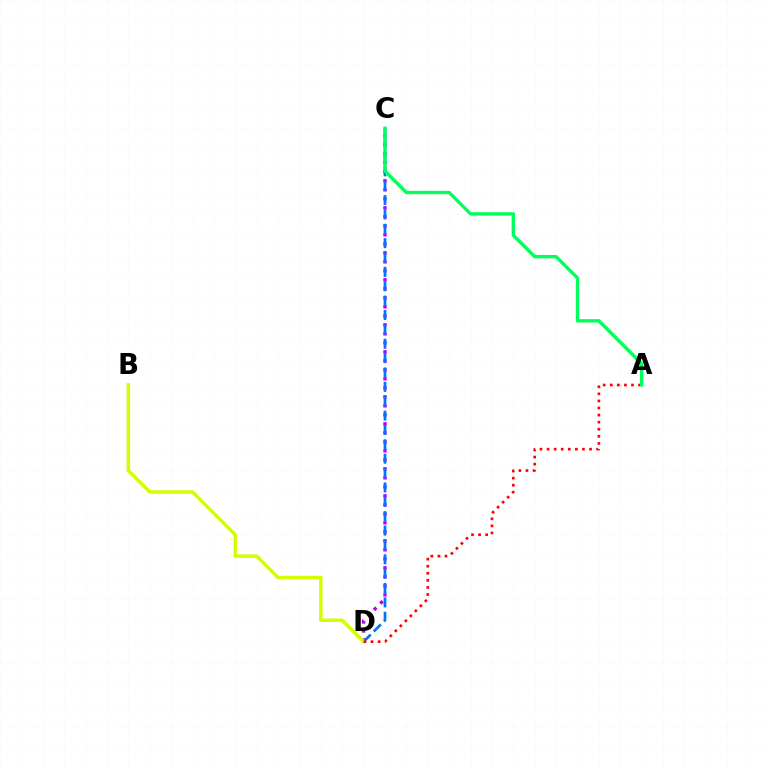{('C', 'D'): [{'color': '#b900ff', 'line_style': 'dotted', 'thickness': 2.45}, {'color': '#0074ff', 'line_style': 'dashed', 'thickness': 1.95}], ('B', 'D'): [{'color': '#d1ff00', 'line_style': 'solid', 'thickness': 2.5}], ('A', 'D'): [{'color': '#ff0000', 'line_style': 'dotted', 'thickness': 1.92}], ('A', 'C'): [{'color': '#00ff5c', 'line_style': 'solid', 'thickness': 2.42}]}